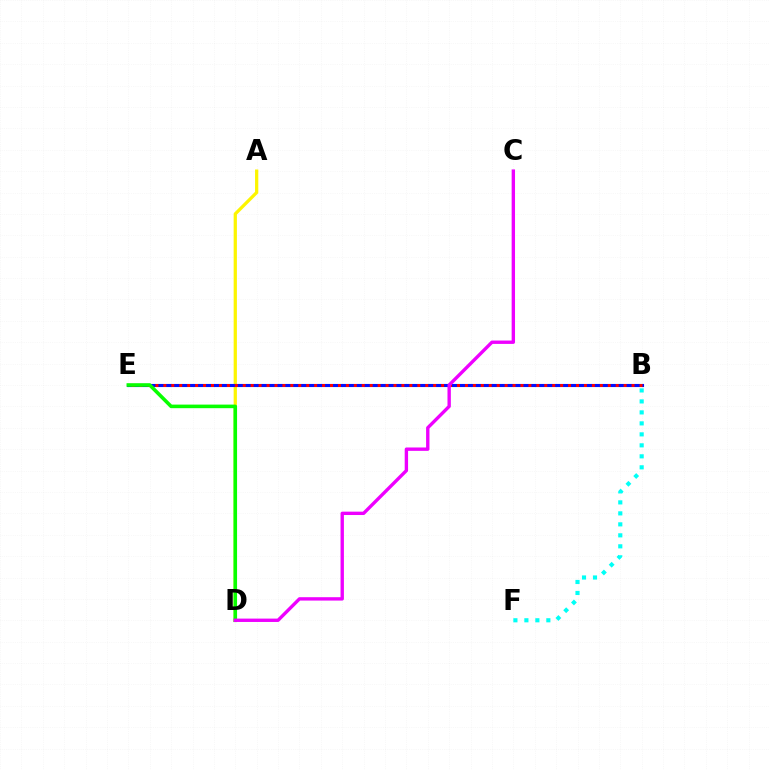{('A', 'D'): [{'color': '#fcf500', 'line_style': 'solid', 'thickness': 2.34}], ('B', 'E'): [{'color': '#0010ff', 'line_style': 'solid', 'thickness': 2.24}, {'color': '#ff0000', 'line_style': 'dotted', 'thickness': 2.16}], ('B', 'F'): [{'color': '#00fff6', 'line_style': 'dotted', 'thickness': 2.98}], ('D', 'E'): [{'color': '#08ff00', 'line_style': 'solid', 'thickness': 2.58}], ('C', 'D'): [{'color': '#ee00ff', 'line_style': 'solid', 'thickness': 2.43}]}